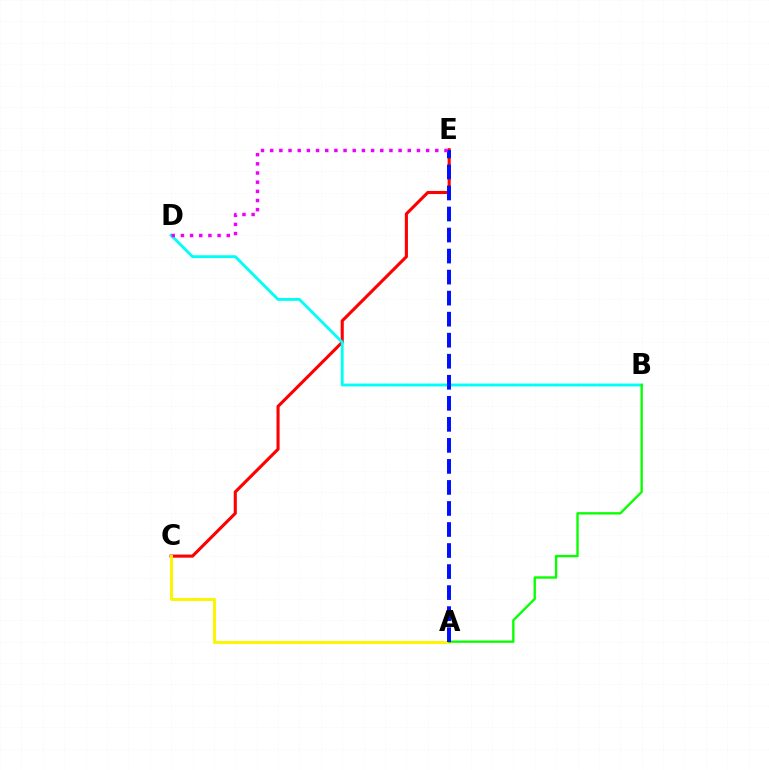{('C', 'E'): [{'color': '#ff0000', 'line_style': 'solid', 'thickness': 2.23}], ('A', 'C'): [{'color': '#fcf500', 'line_style': 'solid', 'thickness': 2.13}], ('B', 'D'): [{'color': '#00fff6', 'line_style': 'solid', 'thickness': 2.06}], ('A', 'B'): [{'color': '#08ff00', 'line_style': 'solid', 'thickness': 1.69}], ('A', 'E'): [{'color': '#0010ff', 'line_style': 'dashed', 'thickness': 2.86}], ('D', 'E'): [{'color': '#ee00ff', 'line_style': 'dotted', 'thickness': 2.49}]}